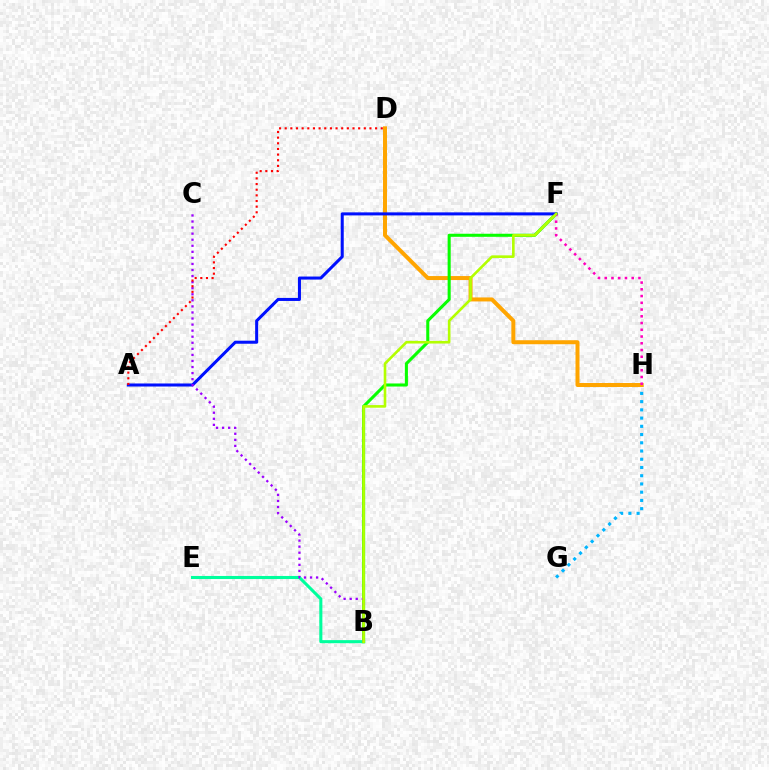{('B', 'E'): [{'color': '#00ff9d', 'line_style': 'solid', 'thickness': 2.21}], ('G', 'H'): [{'color': '#00b5ff', 'line_style': 'dotted', 'thickness': 2.24}], ('D', 'H'): [{'color': '#ffa500', 'line_style': 'solid', 'thickness': 2.88}], ('B', 'F'): [{'color': '#08ff00', 'line_style': 'solid', 'thickness': 2.21}, {'color': '#b3ff00', 'line_style': 'solid', 'thickness': 1.89}], ('A', 'F'): [{'color': '#0010ff', 'line_style': 'solid', 'thickness': 2.19}], ('F', 'H'): [{'color': '#ff00bd', 'line_style': 'dotted', 'thickness': 1.83}], ('B', 'C'): [{'color': '#9b00ff', 'line_style': 'dotted', 'thickness': 1.65}], ('A', 'D'): [{'color': '#ff0000', 'line_style': 'dotted', 'thickness': 1.54}]}